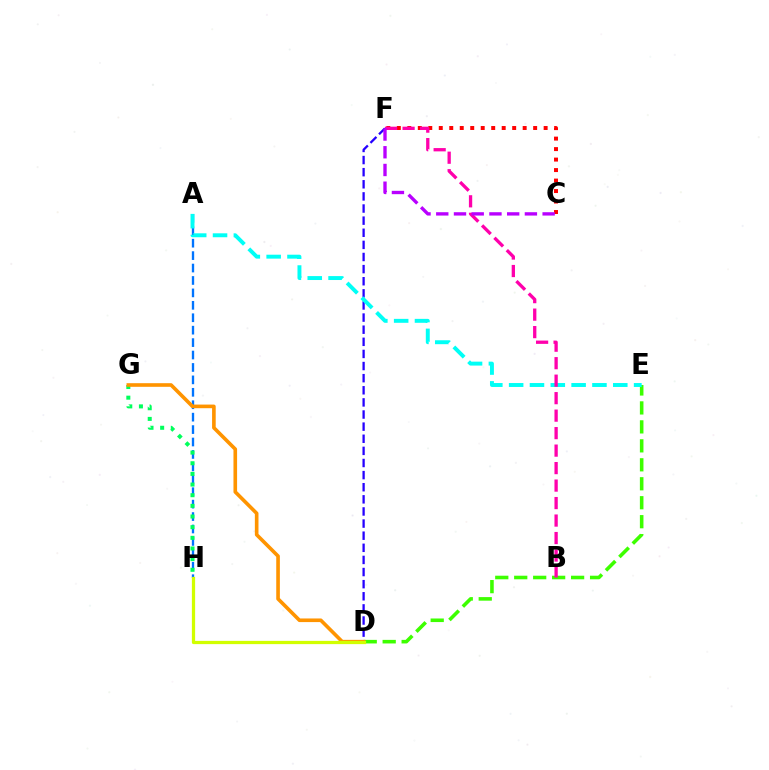{('A', 'H'): [{'color': '#0074ff', 'line_style': 'dashed', 'thickness': 1.69}], ('G', 'H'): [{'color': '#00ff5c', 'line_style': 'dotted', 'thickness': 2.9}], ('D', 'F'): [{'color': '#2500ff', 'line_style': 'dashed', 'thickness': 1.65}], ('C', 'F'): [{'color': '#ff0000', 'line_style': 'dotted', 'thickness': 2.85}, {'color': '#b900ff', 'line_style': 'dashed', 'thickness': 2.41}], ('D', 'E'): [{'color': '#3dff00', 'line_style': 'dashed', 'thickness': 2.58}], ('D', 'G'): [{'color': '#ff9400', 'line_style': 'solid', 'thickness': 2.61}], ('D', 'H'): [{'color': '#d1ff00', 'line_style': 'solid', 'thickness': 2.34}], ('A', 'E'): [{'color': '#00fff6', 'line_style': 'dashed', 'thickness': 2.83}], ('B', 'F'): [{'color': '#ff00ac', 'line_style': 'dashed', 'thickness': 2.38}]}